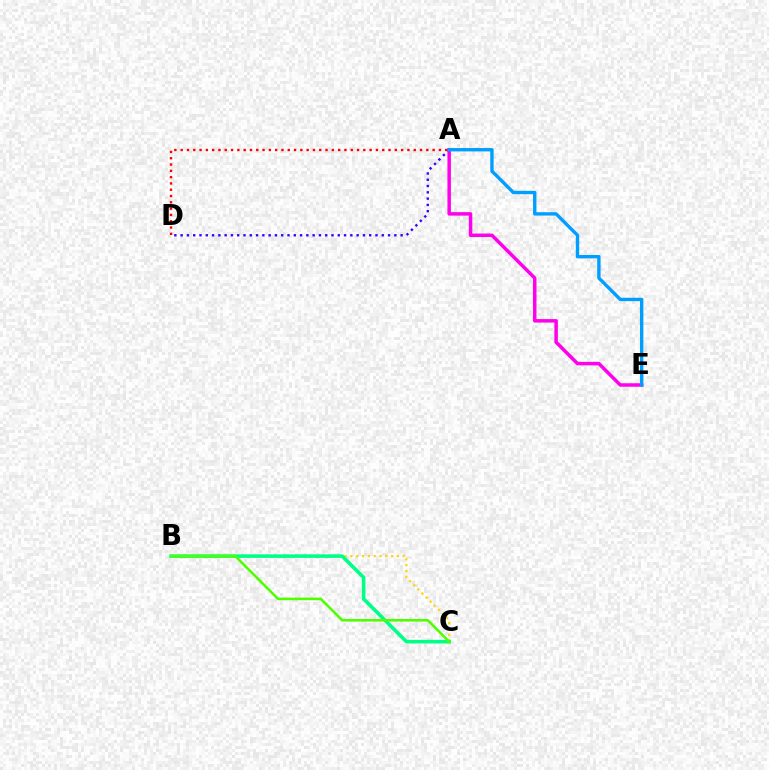{('A', 'D'): [{'color': '#3700ff', 'line_style': 'dotted', 'thickness': 1.71}, {'color': '#ff0000', 'line_style': 'dotted', 'thickness': 1.71}], ('B', 'C'): [{'color': '#ffd500', 'line_style': 'dotted', 'thickness': 1.58}, {'color': '#00ff86', 'line_style': 'solid', 'thickness': 2.58}, {'color': '#4fff00', 'line_style': 'solid', 'thickness': 1.85}], ('A', 'E'): [{'color': '#ff00ed', 'line_style': 'solid', 'thickness': 2.51}, {'color': '#009eff', 'line_style': 'solid', 'thickness': 2.42}]}